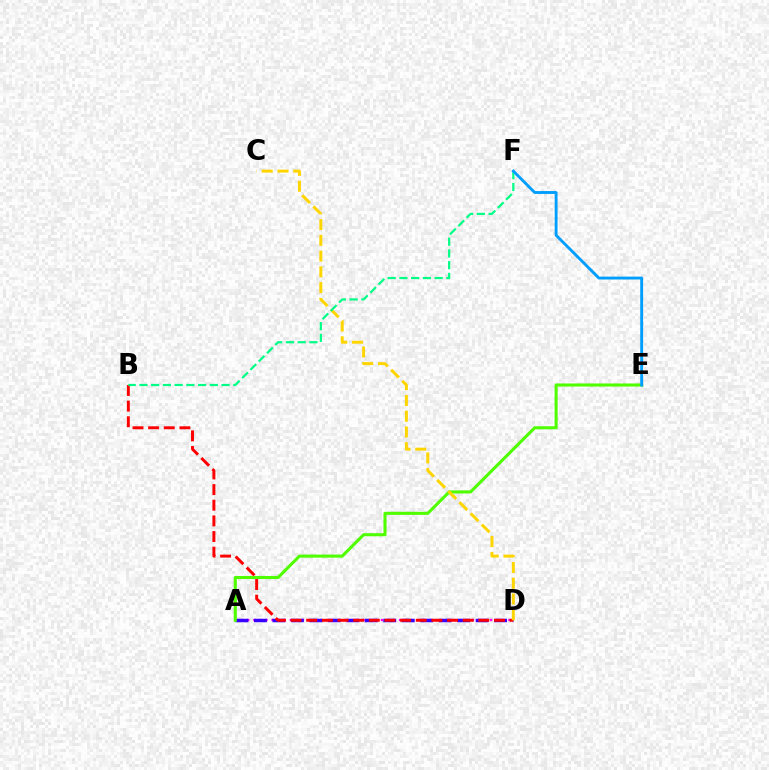{('A', 'D'): [{'color': '#ff00ed', 'line_style': 'dotted', 'thickness': 1.65}, {'color': '#3700ff', 'line_style': 'dashed', 'thickness': 2.51}], ('A', 'E'): [{'color': '#4fff00', 'line_style': 'solid', 'thickness': 2.21}], ('B', 'D'): [{'color': '#ff0000', 'line_style': 'dashed', 'thickness': 2.13}], ('C', 'D'): [{'color': '#ffd500', 'line_style': 'dashed', 'thickness': 2.14}], ('B', 'F'): [{'color': '#00ff86', 'line_style': 'dashed', 'thickness': 1.59}], ('E', 'F'): [{'color': '#009eff', 'line_style': 'solid', 'thickness': 2.07}]}